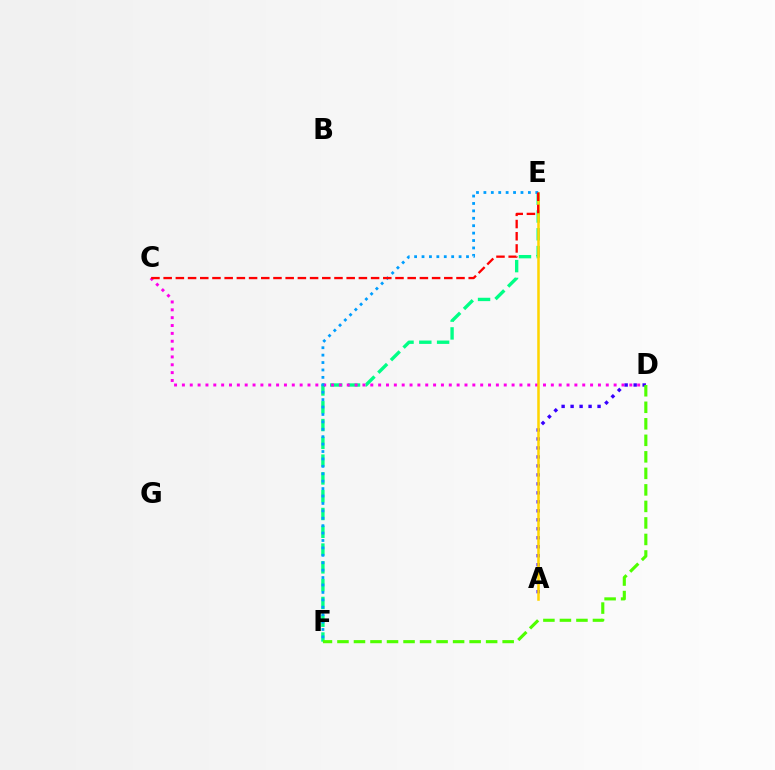{('E', 'F'): [{'color': '#00ff86', 'line_style': 'dashed', 'thickness': 2.42}, {'color': '#009eff', 'line_style': 'dotted', 'thickness': 2.01}], ('C', 'D'): [{'color': '#ff00ed', 'line_style': 'dotted', 'thickness': 2.13}], ('A', 'D'): [{'color': '#3700ff', 'line_style': 'dotted', 'thickness': 2.44}], ('D', 'F'): [{'color': '#4fff00', 'line_style': 'dashed', 'thickness': 2.24}], ('A', 'E'): [{'color': '#ffd500', 'line_style': 'solid', 'thickness': 1.83}], ('C', 'E'): [{'color': '#ff0000', 'line_style': 'dashed', 'thickness': 1.66}]}